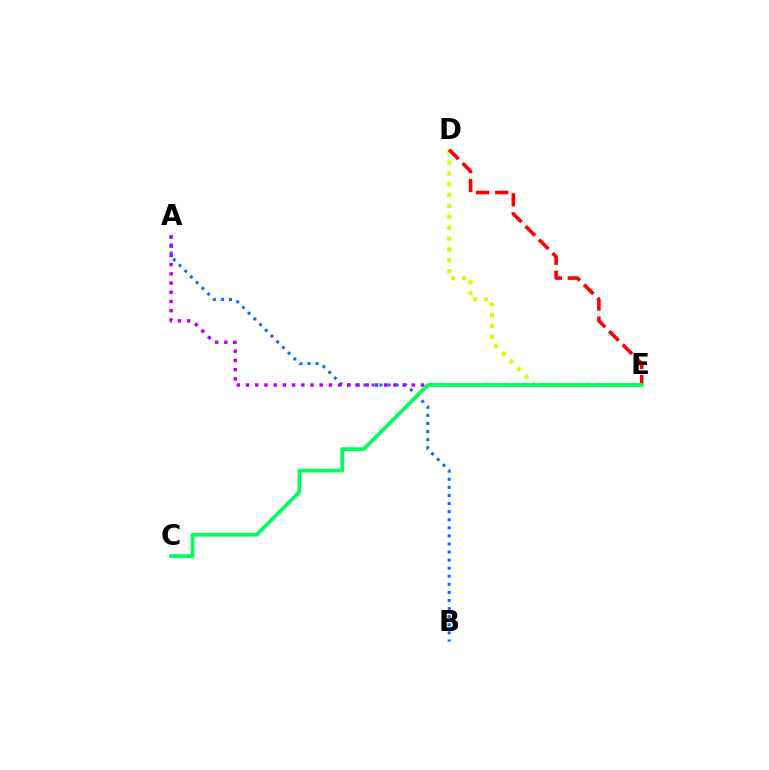{('A', 'B'): [{'color': '#0074ff', 'line_style': 'dotted', 'thickness': 2.2}], ('D', 'E'): [{'color': '#d1ff00', 'line_style': 'dotted', 'thickness': 2.95}, {'color': '#ff0000', 'line_style': 'dashed', 'thickness': 2.58}], ('A', 'E'): [{'color': '#b900ff', 'line_style': 'dotted', 'thickness': 2.5}], ('C', 'E'): [{'color': '#00ff5c', 'line_style': 'solid', 'thickness': 2.72}]}